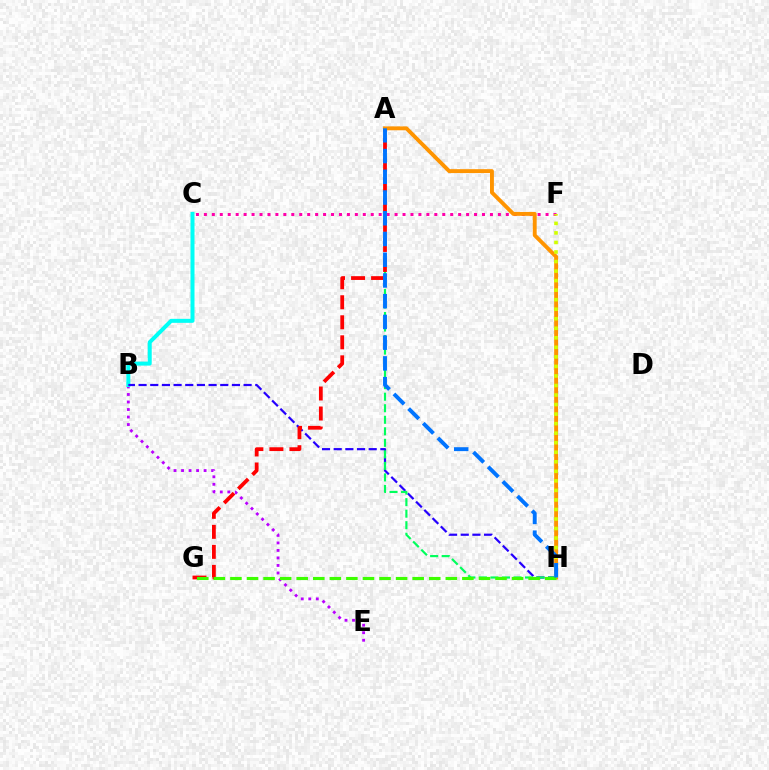{('B', 'E'): [{'color': '#b900ff', 'line_style': 'dotted', 'thickness': 2.04}], ('B', 'C'): [{'color': '#00fff6', 'line_style': 'solid', 'thickness': 2.88}], ('B', 'H'): [{'color': '#2500ff', 'line_style': 'dashed', 'thickness': 1.59}], ('A', 'H'): [{'color': '#00ff5c', 'line_style': 'dashed', 'thickness': 1.57}, {'color': '#ff9400', 'line_style': 'solid', 'thickness': 2.8}, {'color': '#0074ff', 'line_style': 'dashed', 'thickness': 2.82}], ('A', 'G'): [{'color': '#ff0000', 'line_style': 'dashed', 'thickness': 2.72}], ('C', 'F'): [{'color': '#ff00ac', 'line_style': 'dotted', 'thickness': 2.16}], ('F', 'H'): [{'color': '#d1ff00', 'line_style': 'dotted', 'thickness': 2.59}], ('G', 'H'): [{'color': '#3dff00', 'line_style': 'dashed', 'thickness': 2.25}]}